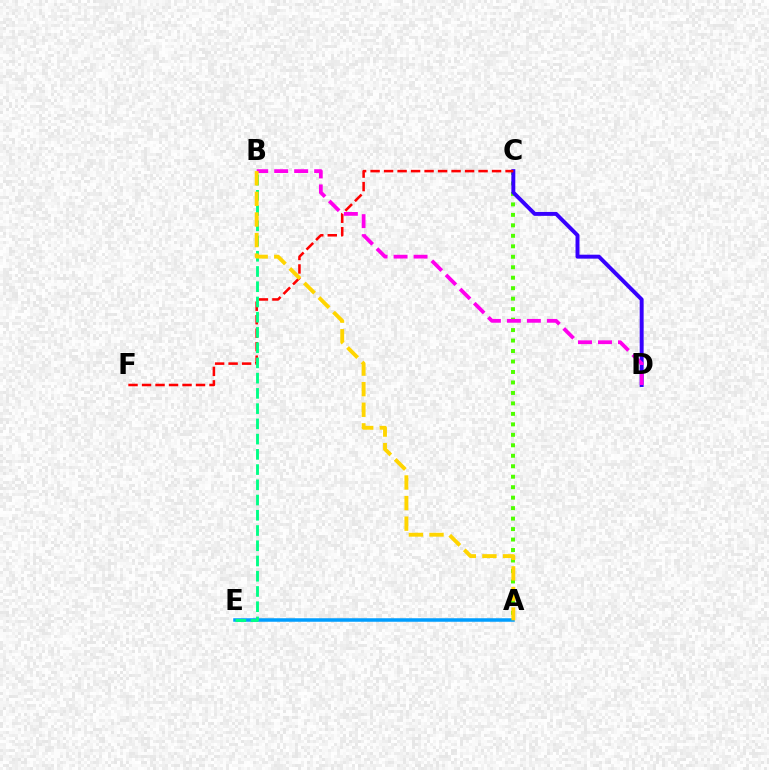{('A', 'E'): [{'color': '#009eff', 'line_style': 'solid', 'thickness': 2.53}], ('A', 'C'): [{'color': '#4fff00', 'line_style': 'dotted', 'thickness': 2.85}], ('C', 'D'): [{'color': '#3700ff', 'line_style': 'solid', 'thickness': 2.84}], ('C', 'F'): [{'color': '#ff0000', 'line_style': 'dashed', 'thickness': 1.83}], ('B', 'D'): [{'color': '#ff00ed', 'line_style': 'dashed', 'thickness': 2.72}], ('B', 'E'): [{'color': '#00ff86', 'line_style': 'dashed', 'thickness': 2.07}], ('A', 'B'): [{'color': '#ffd500', 'line_style': 'dashed', 'thickness': 2.8}]}